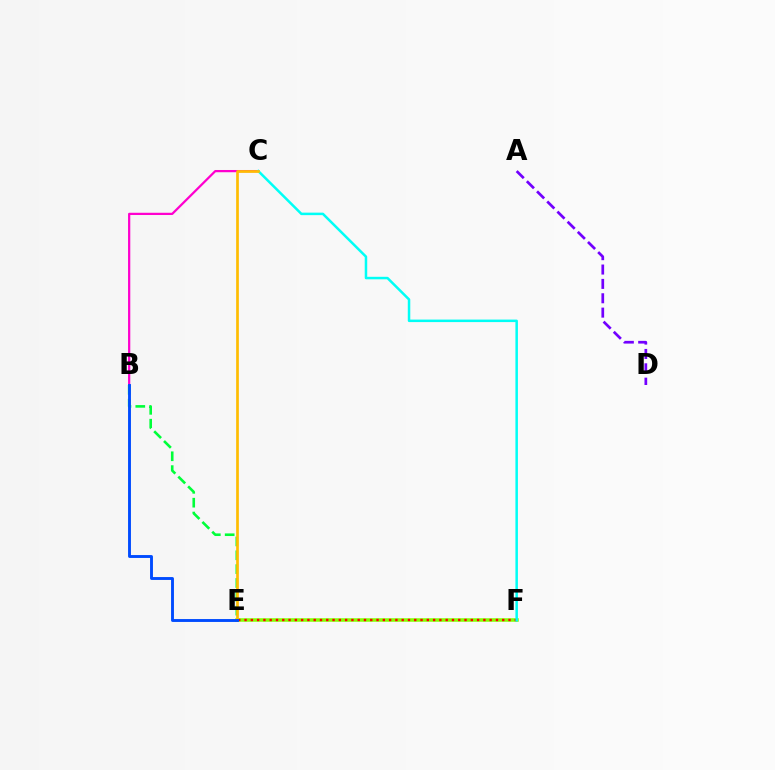{('B', 'C'): [{'color': '#ff00cf', 'line_style': 'solid', 'thickness': 1.61}], ('E', 'F'): [{'color': '#84ff00', 'line_style': 'solid', 'thickness': 2.53}, {'color': '#ff0000', 'line_style': 'dotted', 'thickness': 1.71}], ('A', 'D'): [{'color': '#7200ff', 'line_style': 'dashed', 'thickness': 1.95}], ('C', 'F'): [{'color': '#00fff6', 'line_style': 'solid', 'thickness': 1.8}], ('B', 'E'): [{'color': '#00ff39', 'line_style': 'dashed', 'thickness': 1.88}, {'color': '#004bff', 'line_style': 'solid', 'thickness': 2.08}], ('C', 'E'): [{'color': '#ffbd00', 'line_style': 'solid', 'thickness': 1.94}]}